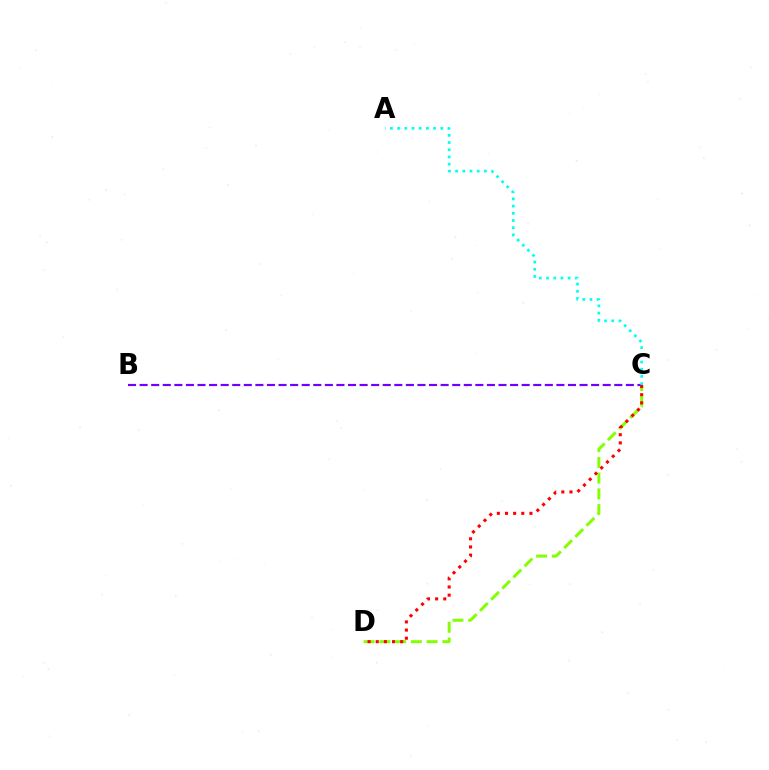{('C', 'D'): [{'color': '#84ff00', 'line_style': 'dashed', 'thickness': 2.14}, {'color': '#ff0000', 'line_style': 'dotted', 'thickness': 2.21}], ('B', 'C'): [{'color': '#7200ff', 'line_style': 'dashed', 'thickness': 1.57}], ('A', 'C'): [{'color': '#00fff6', 'line_style': 'dotted', 'thickness': 1.96}]}